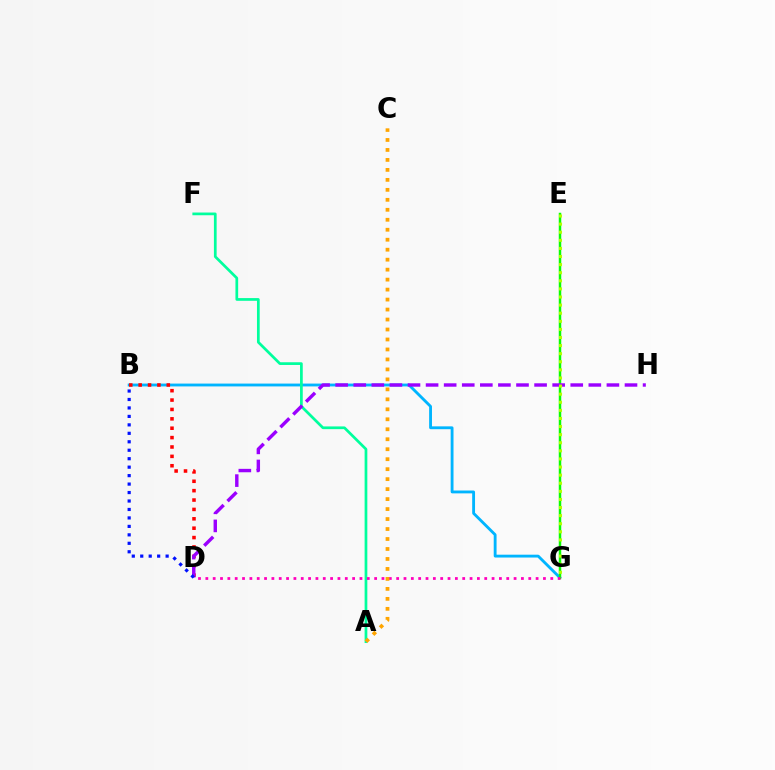{('B', 'G'): [{'color': '#00b5ff', 'line_style': 'solid', 'thickness': 2.05}], ('A', 'F'): [{'color': '#00ff9d', 'line_style': 'solid', 'thickness': 1.96}], ('B', 'D'): [{'color': '#ff0000', 'line_style': 'dotted', 'thickness': 2.55}, {'color': '#0010ff', 'line_style': 'dotted', 'thickness': 2.3}], ('E', 'G'): [{'color': '#08ff00', 'line_style': 'solid', 'thickness': 1.78}, {'color': '#b3ff00', 'line_style': 'dotted', 'thickness': 2.2}], ('D', 'H'): [{'color': '#9b00ff', 'line_style': 'dashed', 'thickness': 2.46}], ('D', 'G'): [{'color': '#ff00bd', 'line_style': 'dotted', 'thickness': 1.99}], ('A', 'C'): [{'color': '#ffa500', 'line_style': 'dotted', 'thickness': 2.71}]}